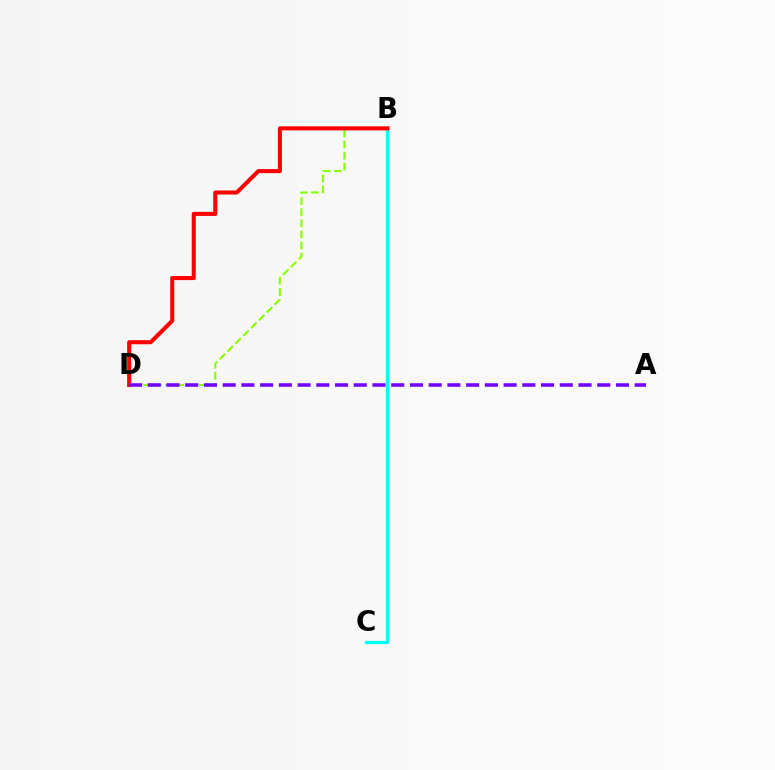{('B', 'D'): [{'color': '#84ff00', 'line_style': 'dashed', 'thickness': 1.5}, {'color': '#ff0000', 'line_style': 'solid', 'thickness': 2.92}], ('B', 'C'): [{'color': '#00fff6', 'line_style': 'solid', 'thickness': 2.33}], ('A', 'D'): [{'color': '#7200ff', 'line_style': 'dashed', 'thickness': 2.54}]}